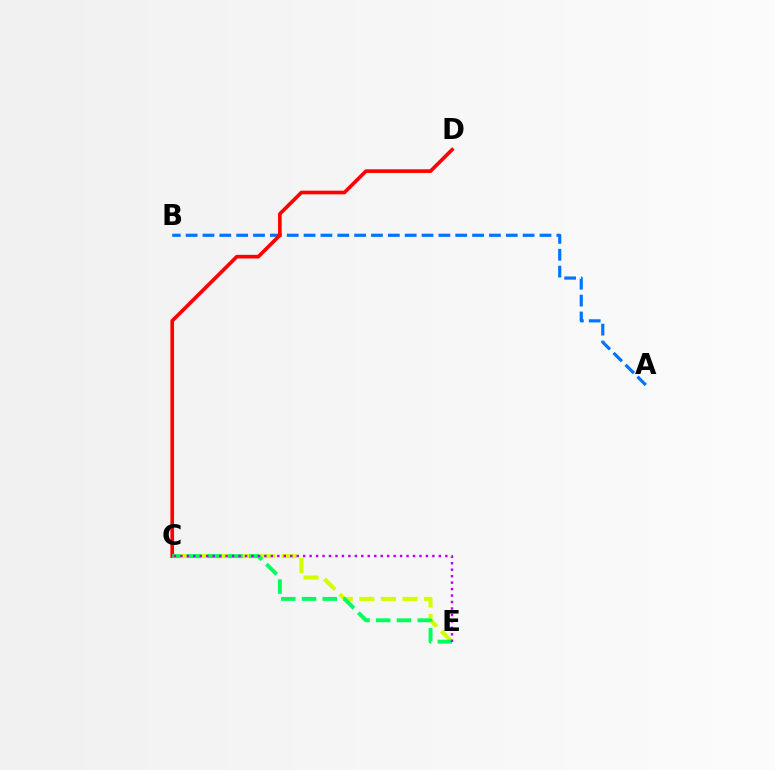{('A', 'B'): [{'color': '#0074ff', 'line_style': 'dashed', 'thickness': 2.29}], ('C', 'D'): [{'color': '#ff0000', 'line_style': 'solid', 'thickness': 2.63}], ('C', 'E'): [{'color': '#d1ff00', 'line_style': 'dashed', 'thickness': 2.93}, {'color': '#00ff5c', 'line_style': 'dashed', 'thickness': 2.82}, {'color': '#b900ff', 'line_style': 'dotted', 'thickness': 1.76}]}